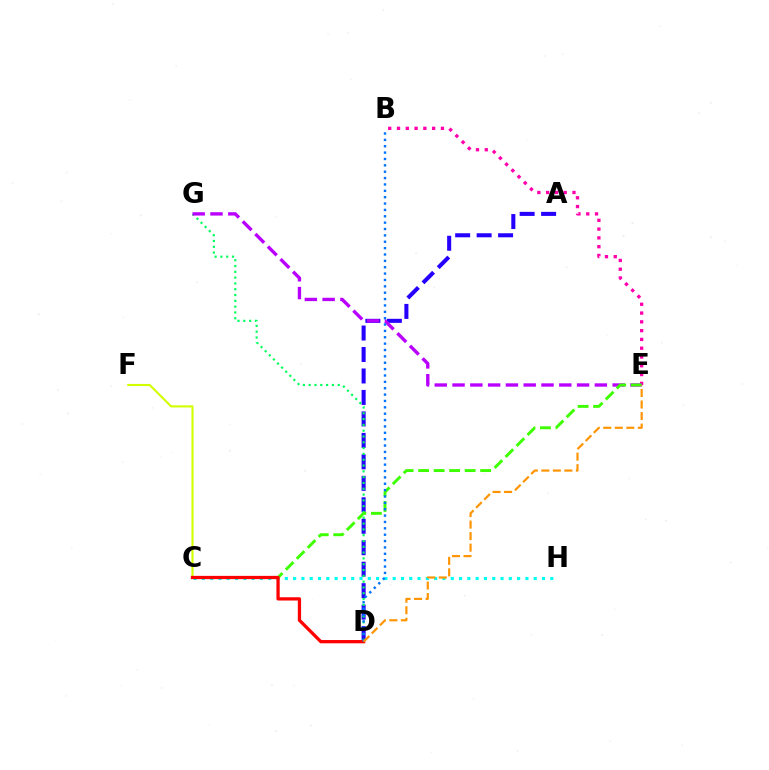{('A', 'D'): [{'color': '#2500ff', 'line_style': 'dashed', 'thickness': 2.92}], ('C', 'H'): [{'color': '#00fff6', 'line_style': 'dotted', 'thickness': 2.25}], ('C', 'F'): [{'color': '#d1ff00', 'line_style': 'solid', 'thickness': 1.53}], ('B', 'E'): [{'color': '#ff00ac', 'line_style': 'dotted', 'thickness': 2.39}], ('D', 'G'): [{'color': '#00ff5c', 'line_style': 'dotted', 'thickness': 1.58}], ('E', 'G'): [{'color': '#b900ff', 'line_style': 'dashed', 'thickness': 2.42}], ('C', 'E'): [{'color': '#3dff00', 'line_style': 'dashed', 'thickness': 2.11}], ('C', 'D'): [{'color': '#ff0000', 'line_style': 'solid', 'thickness': 2.36}], ('B', 'D'): [{'color': '#0074ff', 'line_style': 'dotted', 'thickness': 1.73}], ('D', 'E'): [{'color': '#ff9400', 'line_style': 'dashed', 'thickness': 1.57}]}